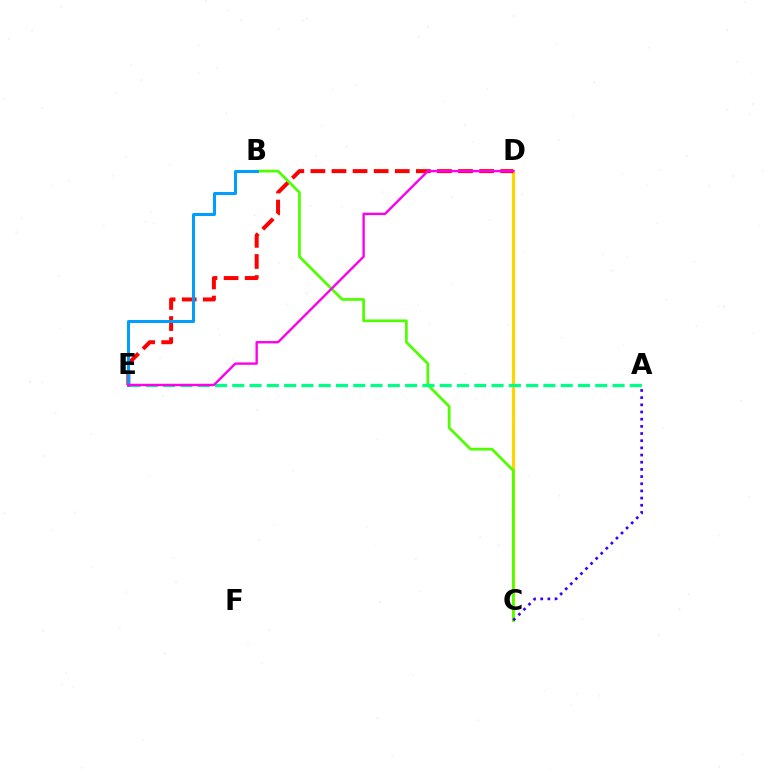{('C', 'D'): [{'color': '#ffd500', 'line_style': 'solid', 'thickness': 2.28}], ('B', 'C'): [{'color': '#4fff00', 'line_style': 'solid', 'thickness': 1.97}], ('A', 'E'): [{'color': '#00ff86', 'line_style': 'dashed', 'thickness': 2.35}], ('A', 'C'): [{'color': '#3700ff', 'line_style': 'dotted', 'thickness': 1.95}], ('D', 'E'): [{'color': '#ff0000', 'line_style': 'dashed', 'thickness': 2.86}, {'color': '#ff00ed', 'line_style': 'solid', 'thickness': 1.72}], ('B', 'E'): [{'color': '#009eff', 'line_style': 'solid', 'thickness': 2.15}]}